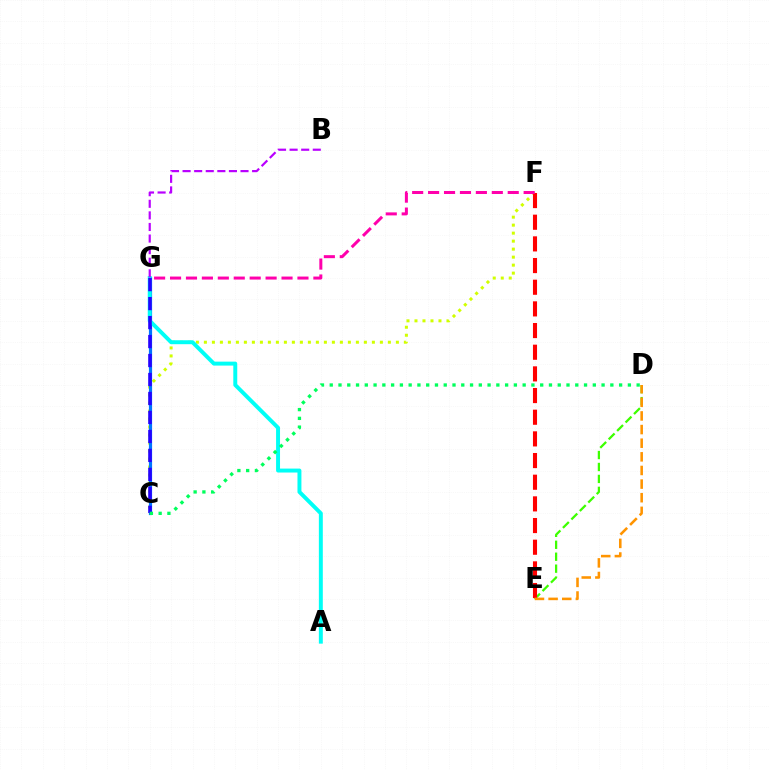{('C', 'F'): [{'color': '#d1ff00', 'line_style': 'dotted', 'thickness': 2.17}], ('D', 'E'): [{'color': '#3dff00', 'line_style': 'dashed', 'thickness': 1.62}, {'color': '#ff9400', 'line_style': 'dashed', 'thickness': 1.85}], ('C', 'G'): [{'color': '#0074ff', 'line_style': 'solid', 'thickness': 2.3}, {'color': '#2500ff', 'line_style': 'dashed', 'thickness': 2.58}], ('A', 'G'): [{'color': '#00fff6', 'line_style': 'solid', 'thickness': 2.84}], ('E', 'F'): [{'color': '#ff0000', 'line_style': 'dashed', 'thickness': 2.94}], ('F', 'G'): [{'color': '#ff00ac', 'line_style': 'dashed', 'thickness': 2.16}], ('B', 'G'): [{'color': '#b900ff', 'line_style': 'dashed', 'thickness': 1.57}], ('C', 'D'): [{'color': '#00ff5c', 'line_style': 'dotted', 'thickness': 2.38}]}